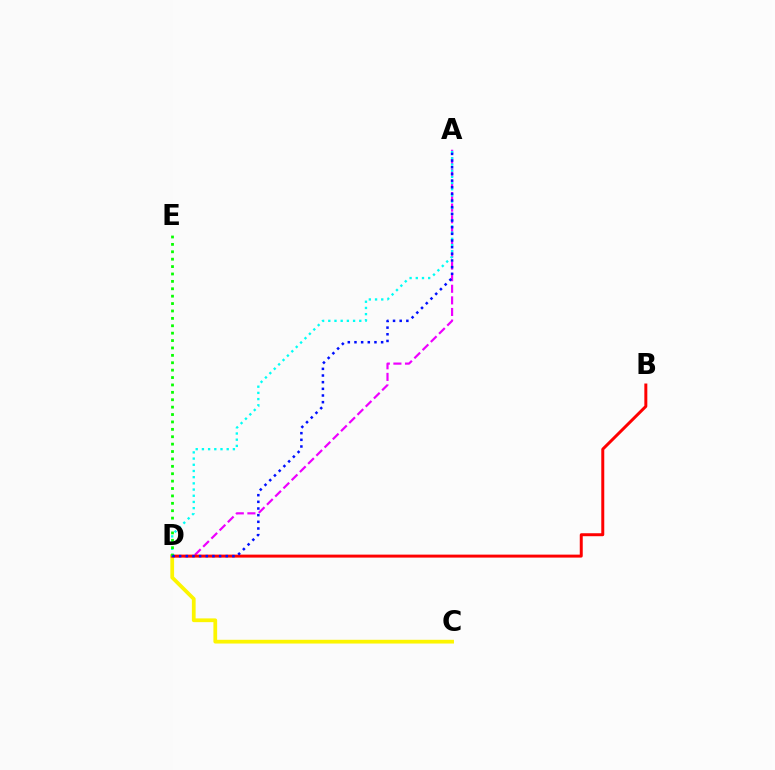{('A', 'D'): [{'color': '#ee00ff', 'line_style': 'dashed', 'thickness': 1.58}, {'color': '#00fff6', 'line_style': 'dotted', 'thickness': 1.68}, {'color': '#0010ff', 'line_style': 'dotted', 'thickness': 1.81}], ('C', 'D'): [{'color': '#fcf500', 'line_style': 'solid', 'thickness': 2.7}], ('B', 'D'): [{'color': '#ff0000', 'line_style': 'solid', 'thickness': 2.14}], ('D', 'E'): [{'color': '#08ff00', 'line_style': 'dotted', 'thickness': 2.01}]}